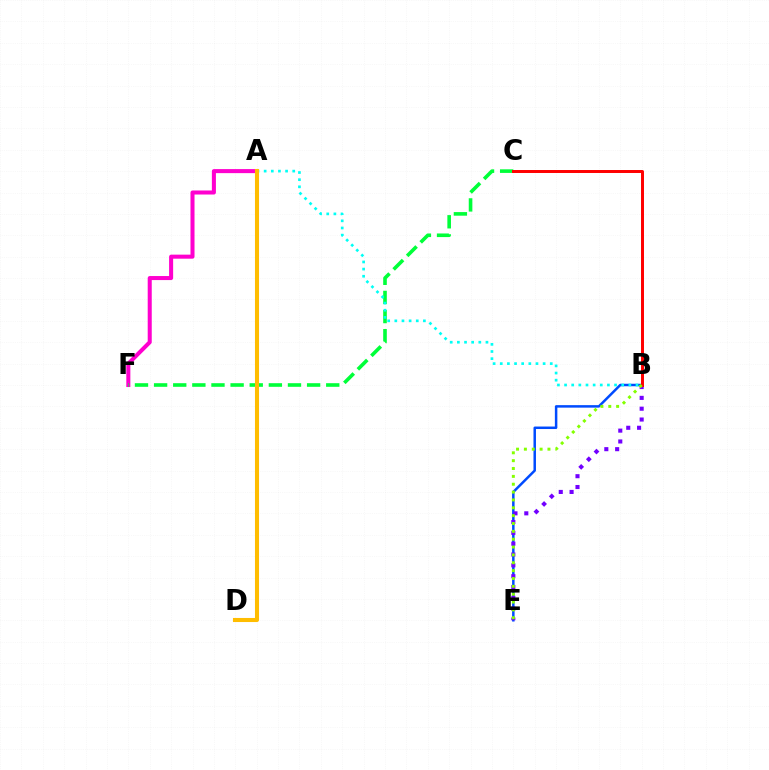{('A', 'F'): [{'color': '#ff00cf', 'line_style': 'solid', 'thickness': 2.91}], ('B', 'E'): [{'color': '#004bff', 'line_style': 'solid', 'thickness': 1.8}, {'color': '#7200ff', 'line_style': 'dotted', 'thickness': 2.94}, {'color': '#84ff00', 'line_style': 'dotted', 'thickness': 2.13}], ('C', 'F'): [{'color': '#00ff39', 'line_style': 'dashed', 'thickness': 2.6}], ('A', 'B'): [{'color': '#00fff6', 'line_style': 'dotted', 'thickness': 1.94}], ('A', 'D'): [{'color': '#ffbd00', 'line_style': 'solid', 'thickness': 2.93}], ('B', 'C'): [{'color': '#ff0000', 'line_style': 'solid', 'thickness': 2.13}]}